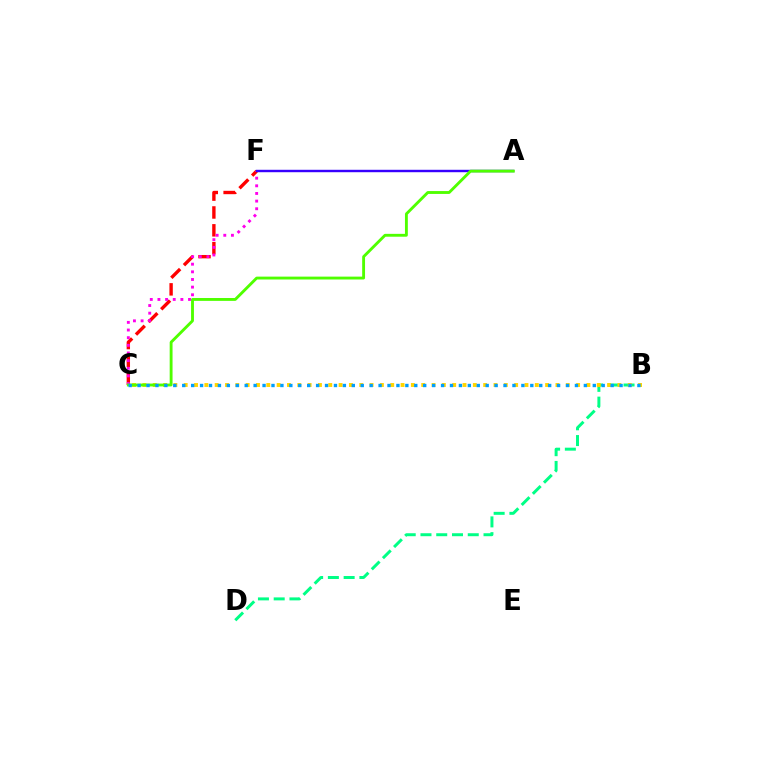{('B', 'D'): [{'color': '#00ff86', 'line_style': 'dashed', 'thickness': 2.14}], ('B', 'C'): [{'color': '#ffd500', 'line_style': 'dotted', 'thickness': 2.81}, {'color': '#009eff', 'line_style': 'dotted', 'thickness': 2.42}], ('C', 'F'): [{'color': '#ff0000', 'line_style': 'dashed', 'thickness': 2.43}, {'color': '#ff00ed', 'line_style': 'dotted', 'thickness': 2.08}], ('A', 'F'): [{'color': '#3700ff', 'line_style': 'solid', 'thickness': 1.74}], ('A', 'C'): [{'color': '#4fff00', 'line_style': 'solid', 'thickness': 2.06}]}